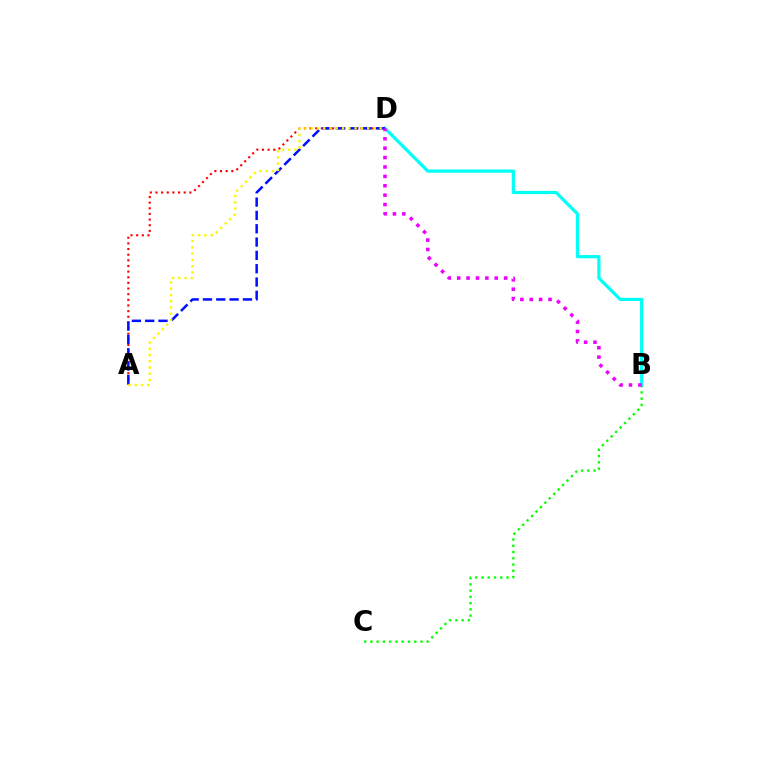{('B', 'C'): [{'color': '#08ff00', 'line_style': 'dotted', 'thickness': 1.7}], ('A', 'D'): [{'color': '#ff0000', 'line_style': 'dotted', 'thickness': 1.53}, {'color': '#0010ff', 'line_style': 'dashed', 'thickness': 1.81}, {'color': '#fcf500', 'line_style': 'dotted', 'thickness': 1.7}], ('B', 'D'): [{'color': '#00fff6', 'line_style': 'solid', 'thickness': 2.31}, {'color': '#ee00ff', 'line_style': 'dotted', 'thickness': 2.55}]}